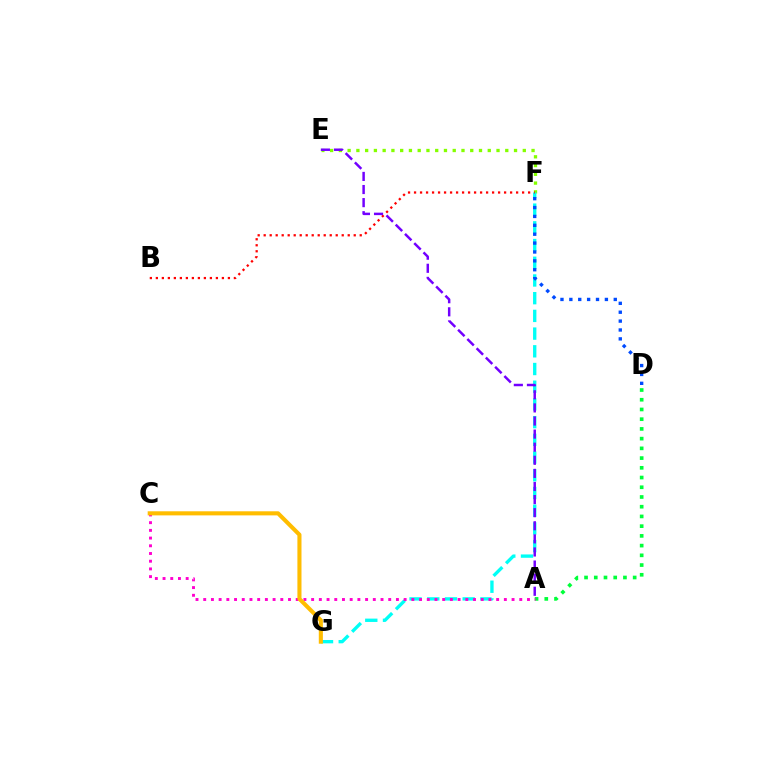{('E', 'F'): [{'color': '#84ff00', 'line_style': 'dotted', 'thickness': 2.38}], ('F', 'G'): [{'color': '#00fff6', 'line_style': 'dashed', 'thickness': 2.41}], ('D', 'F'): [{'color': '#004bff', 'line_style': 'dotted', 'thickness': 2.41}], ('B', 'F'): [{'color': '#ff0000', 'line_style': 'dotted', 'thickness': 1.63}], ('A', 'D'): [{'color': '#00ff39', 'line_style': 'dotted', 'thickness': 2.64}], ('A', 'C'): [{'color': '#ff00cf', 'line_style': 'dotted', 'thickness': 2.09}], ('A', 'E'): [{'color': '#7200ff', 'line_style': 'dashed', 'thickness': 1.78}], ('C', 'G'): [{'color': '#ffbd00', 'line_style': 'solid', 'thickness': 2.94}]}